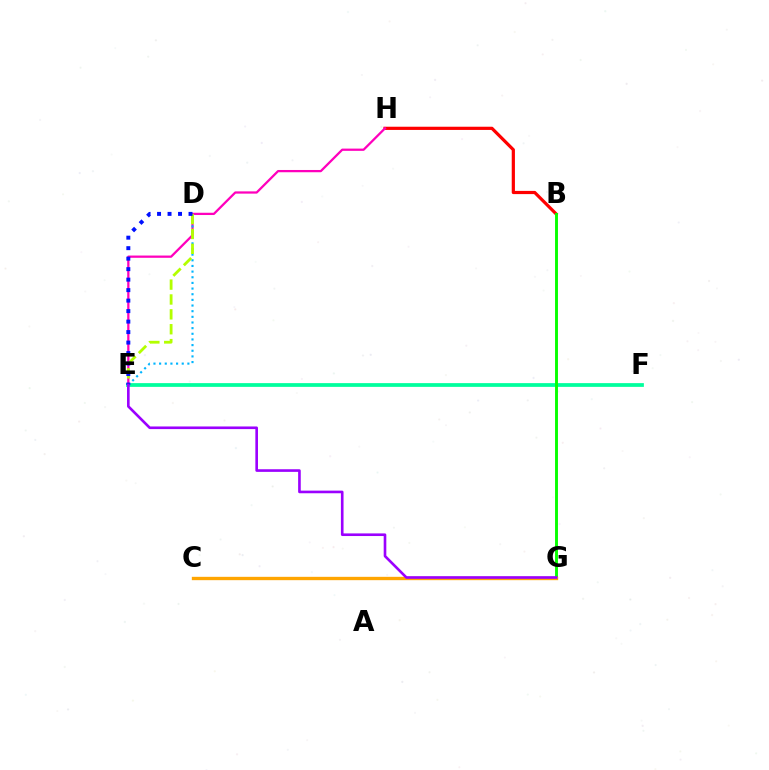{('B', 'H'): [{'color': '#ff0000', 'line_style': 'solid', 'thickness': 2.31}], ('E', 'F'): [{'color': '#00ff9d', 'line_style': 'solid', 'thickness': 2.69}], ('E', 'H'): [{'color': '#ff00bd', 'line_style': 'solid', 'thickness': 1.63}], ('B', 'G'): [{'color': '#08ff00', 'line_style': 'solid', 'thickness': 2.1}], ('D', 'E'): [{'color': '#00b5ff', 'line_style': 'dotted', 'thickness': 1.54}, {'color': '#b3ff00', 'line_style': 'dashed', 'thickness': 2.02}, {'color': '#0010ff', 'line_style': 'dotted', 'thickness': 2.85}], ('C', 'G'): [{'color': '#ffa500', 'line_style': 'solid', 'thickness': 2.41}], ('E', 'G'): [{'color': '#9b00ff', 'line_style': 'solid', 'thickness': 1.89}]}